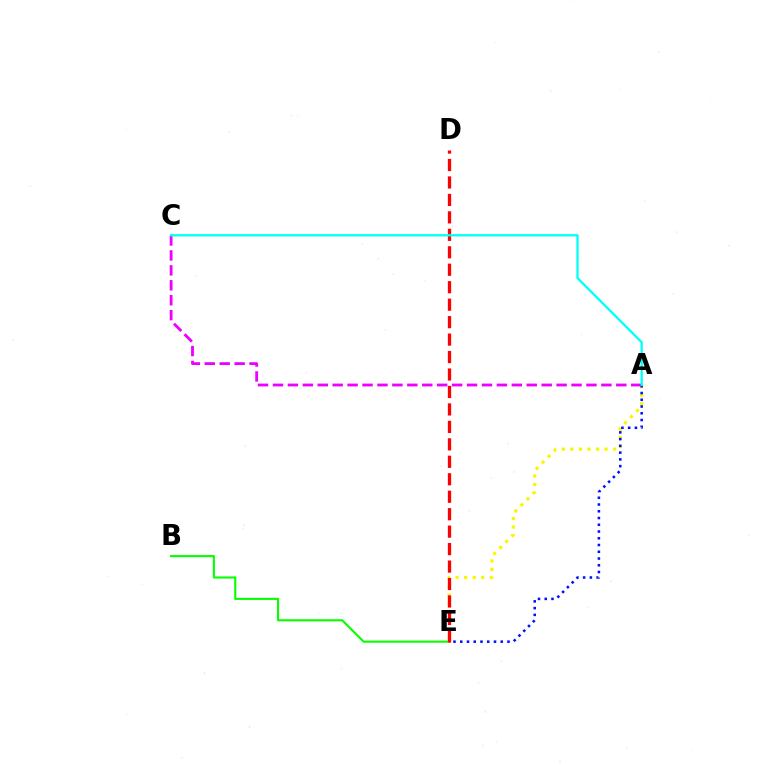{('A', 'E'): [{'color': '#fcf500', 'line_style': 'dotted', 'thickness': 2.33}, {'color': '#0010ff', 'line_style': 'dotted', 'thickness': 1.83}], ('B', 'E'): [{'color': '#08ff00', 'line_style': 'solid', 'thickness': 1.52}], ('A', 'C'): [{'color': '#ee00ff', 'line_style': 'dashed', 'thickness': 2.03}, {'color': '#00fff6', 'line_style': 'solid', 'thickness': 1.65}], ('D', 'E'): [{'color': '#ff0000', 'line_style': 'dashed', 'thickness': 2.37}]}